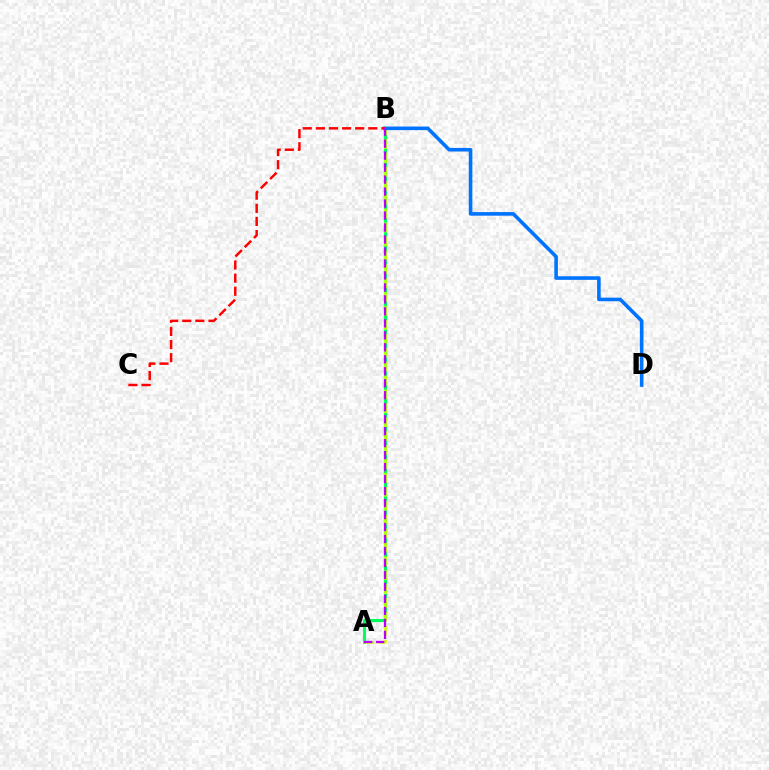{('A', 'B'): [{'color': '#00ff5c', 'line_style': 'solid', 'thickness': 2.23}, {'color': '#d1ff00', 'line_style': 'dashed', 'thickness': 1.89}, {'color': '#b900ff', 'line_style': 'dashed', 'thickness': 1.63}], ('B', 'D'): [{'color': '#0074ff', 'line_style': 'solid', 'thickness': 2.59}], ('B', 'C'): [{'color': '#ff0000', 'line_style': 'dashed', 'thickness': 1.78}]}